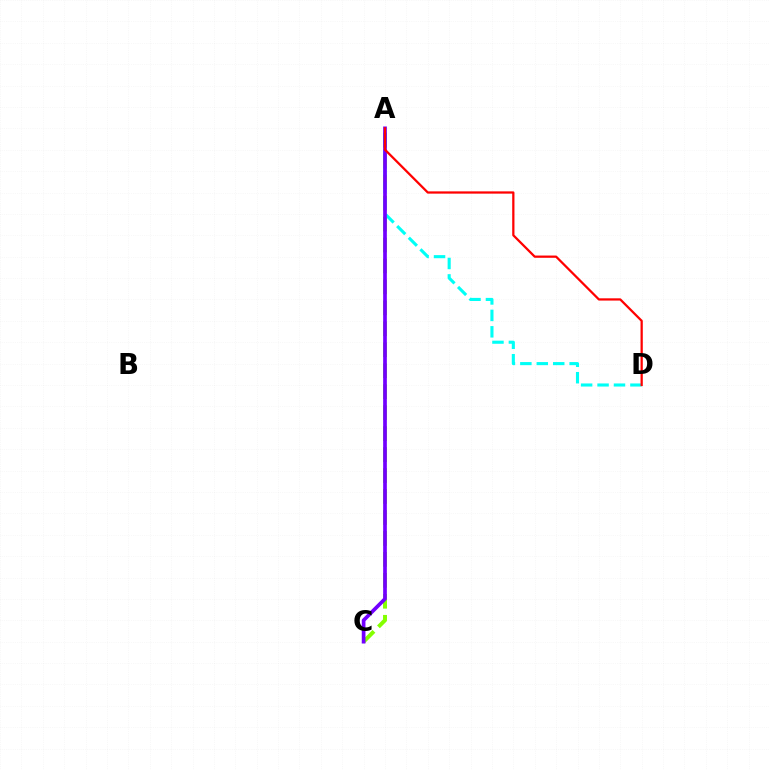{('A', 'C'): [{'color': '#84ff00', 'line_style': 'dashed', 'thickness': 2.85}, {'color': '#7200ff', 'line_style': 'solid', 'thickness': 2.66}], ('A', 'D'): [{'color': '#00fff6', 'line_style': 'dashed', 'thickness': 2.23}, {'color': '#ff0000', 'line_style': 'solid', 'thickness': 1.62}]}